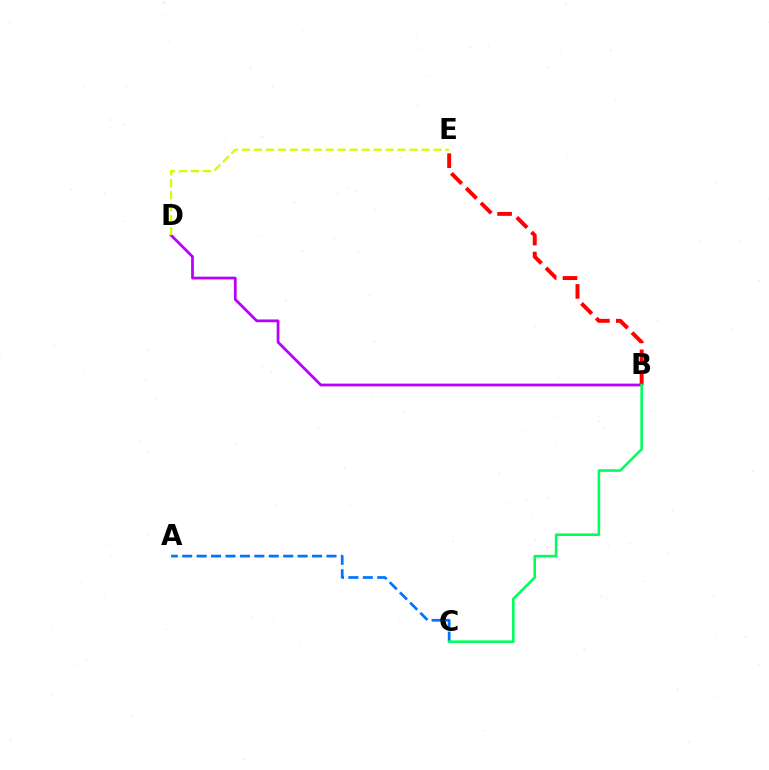{('B', 'D'): [{'color': '#b900ff', 'line_style': 'solid', 'thickness': 1.99}], ('A', 'C'): [{'color': '#0074ff', 'line_style': 'dashed', 'thickness': 1.96}], ('D', 'E'): [{'color': '#d1ff00', 'line_style': 'dashed', 'thickness': 1.63}], ('B', 'E'): [{'color': '#ff0000', 'line_style': 'dashed', 'thickness': 2.84}], ('B', 'C'): [{'color': '#00ff5c', 'line_style': 'solid', 'thickness': 1.87}]}